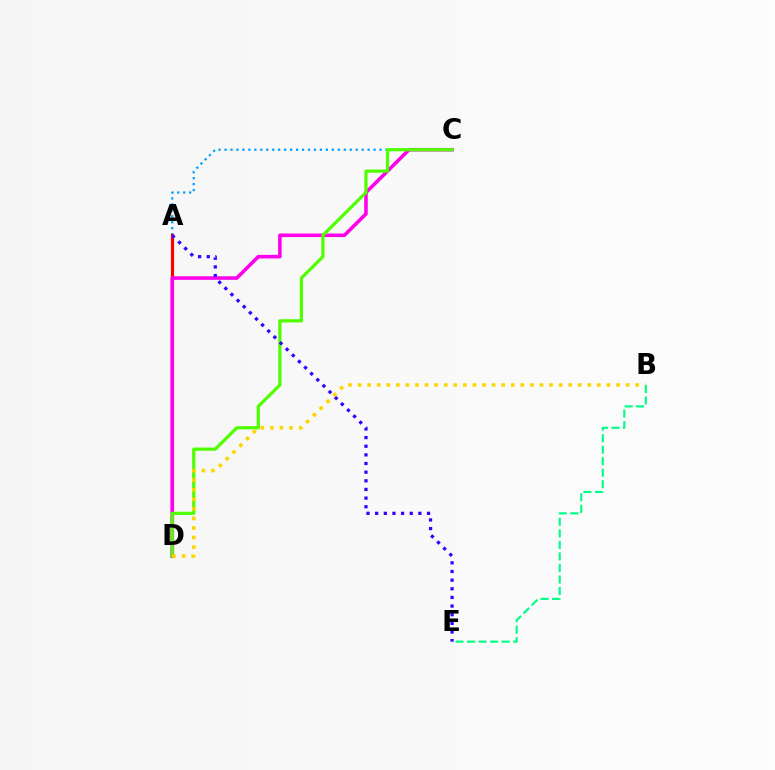{('A', 'C'): [{'color': '#009eff', 'line_style': 'dotted', 'thickness': 1.62}], ('A', 'D'): [{'color': '#ff0000', 'line_style': 'solid', 'thickness': 2.28}], ('C', 'D'): [{'color': '#ff00ed', 'line_style': 'solid', 'thickness': 2.56}, {'color': '#4fff00', 'line_style': 'solid', 'thickness': 2.31}], ('A', 'E'): [{'color': '#3700ff', 'line_style': 'dotted', 'thickness': 2.35}], ('B', 'D'): [{'color': '#ffd500', 'line_style': 'dotted', 'thickness': 2.6}], ('B', 'E'): [{'color': '#00ff86', 'line_style': 'dashed', 'thickness': 1.57}]}